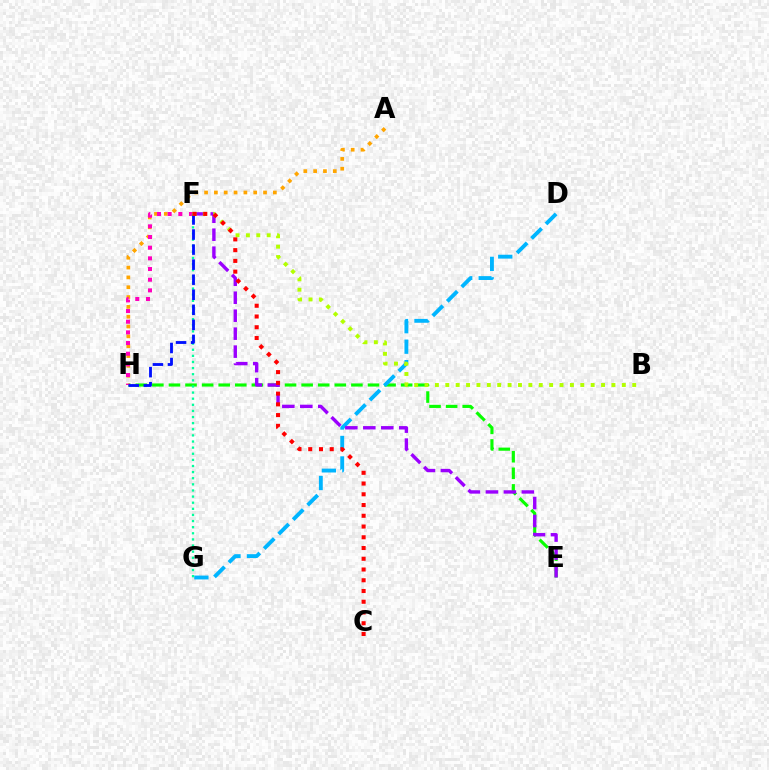{('E', 'H'): [{'color': '#08ff00', 'line_style': 'dashed', 'thickness': 2.25}], ('D', 'G'): [{'color': '#00b5ff', 'line_style': 'dashed', 'thickness': 2.78}], ('A', 'H'): [{'color': '#ffa500', 'line_style': 'dotted', 'thickness': 2.67}], ('F', 'H'): [{'color': '#ff00bd', 'line_style': 'dotted', 'thickness': 2.9}, {'color': '#0010ff', 'line_style': 'dashed', 'thickness': 2.04}], ('E', 'F'): [{'color': '#9b00ff', 'line_style': 'dashed', 'thickness': 2.44}], ('F', 'G'): [{'color': '#00ff9d', 'line_style': 'dotted', 'thickness': 1.66}], ('B', 'F'): [{'color': '#b3ff00', 'line_style': 'dotted', 'thickness': 2.82}], ('C', 'F'): [{'color': '#ff0000', 'line_style': 'dotted', 'thickness': 2.92}]}